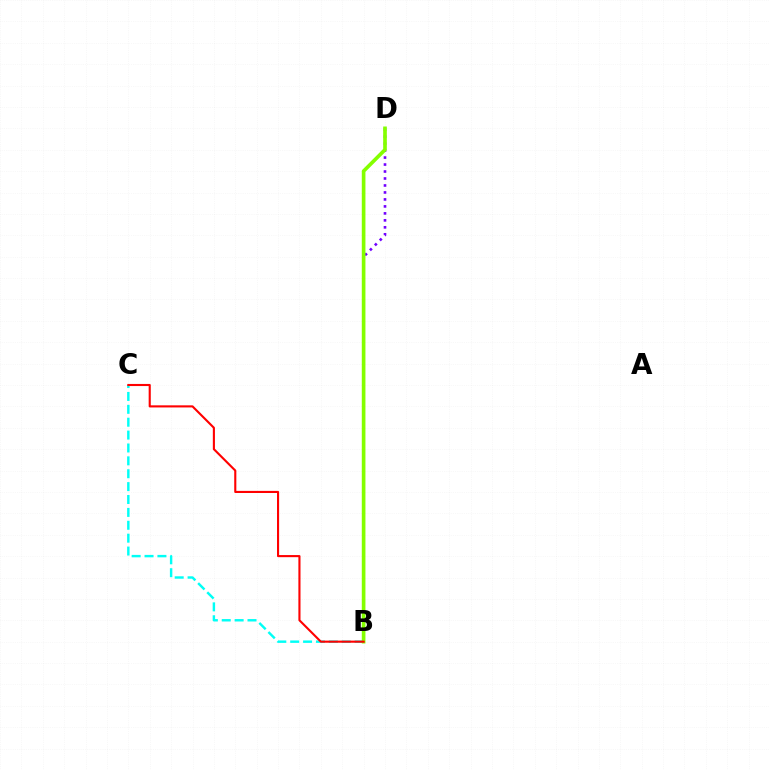{('B', 'C'): [{'color': '#00fff6', 'line_style': 'dashed', 'thickness': 1.75}, {'color': '#ff0000', 'line_style': 'solid', 'thickness': 1.52}], ('B', 'D'): [{'color': '#7200ff', 'line_style': 'dotted', 'thickness': 1.9}, {'color': '#84ff00', 'line_style': 'solid', 'thickness': 2.63}]}